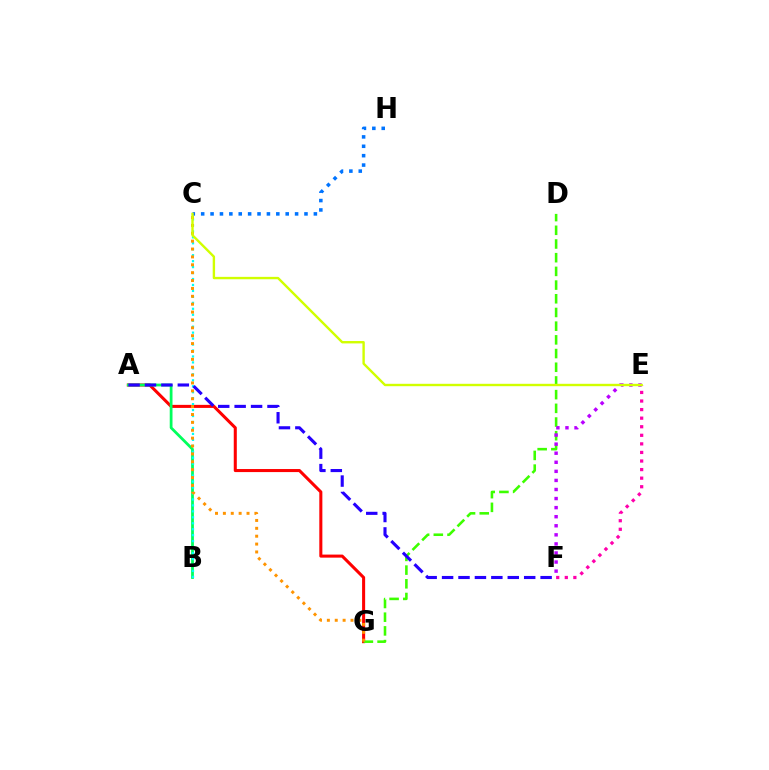{('A', 'G'): [{'color': '#ff0000', 'line_style': 'solid', 'thickness': 2.2}], ('D', 'G'): [{'color': '#3dff00', 'line_style': 'dashed', 'thickness': 1.86}], ('E', 'F'): [{'color': '#ff00ac', 'line_style': 'dotted', 'thickness': 2.33}, {'color': '#b900ff', 'line_style': 'dotted', 'thickness': 2.46}], ('A', 'B'): [{'color': '#00ff5c', 'line_style': 'solid', 'thickness': 2.0}], ('B', 'C'): [{'color': '#00fff6', 'line_style': 'dotted', 'thickness': 1.62}], ('C', 'H'): [{'color': '#0074ff', 'line_style': 'dotted', 'thickness': 2.55}], ('A', 'F'): [{'color': '#2500ff', 'line_style': 'dashed', 'thickness': 2.23}], ('C', 'G'): [{'color': '#ff9400', 'line_style': 'dotted', 'thickness': 2.14}], ('C', 'E'): [{'color': '#d1ff00', 'line_style': 'solid', 'thickness': 1.72}]}